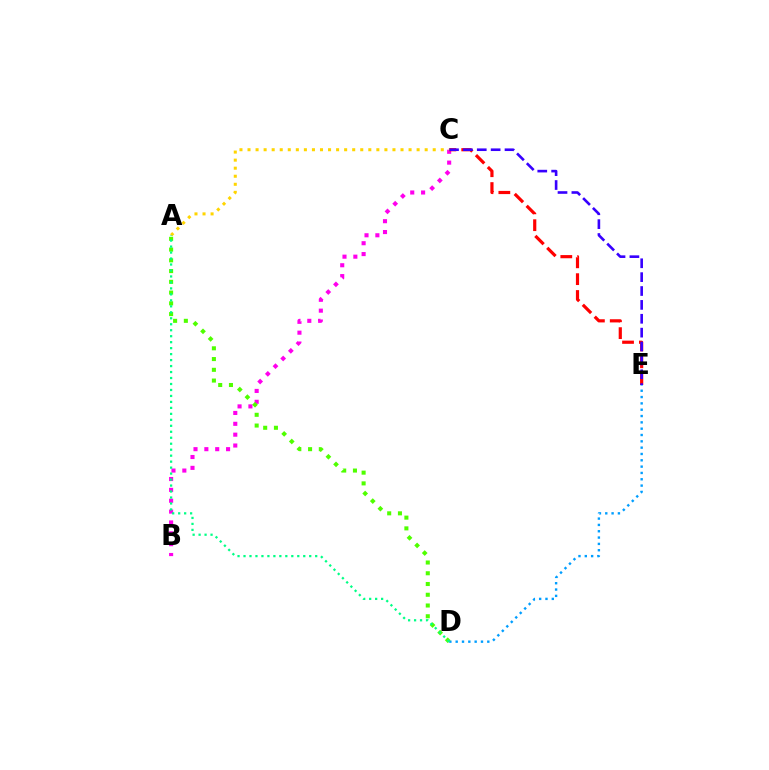{('D', 'E'): [{'color': '#009eff', 'line_style': 'dotted', 'thickness': 1.72}], ('B', 'C'): [{'color': '#ff00ed', 'line_style': 'dotted', 'thickness': 2.95}], ('A', 'D'): [{'color': '#4fff00', 'line_style': 'dotted', 'thickness': 2.92}, {'color': '#00ff86', 'line_style': 'dotted', 'thickness': 1.62}], ('C', 'E'): [{'color': '#ff0000', 'line_style': 'dashed', 'thickness': 2.29}, {'color': '#3700ff', 'line_style': 'dashed', 'thickness': 1.88}], ('A', 'C'): [{'color': '#ffd500', 'line_style': 'dotted', 'thickness': 2.19}]}